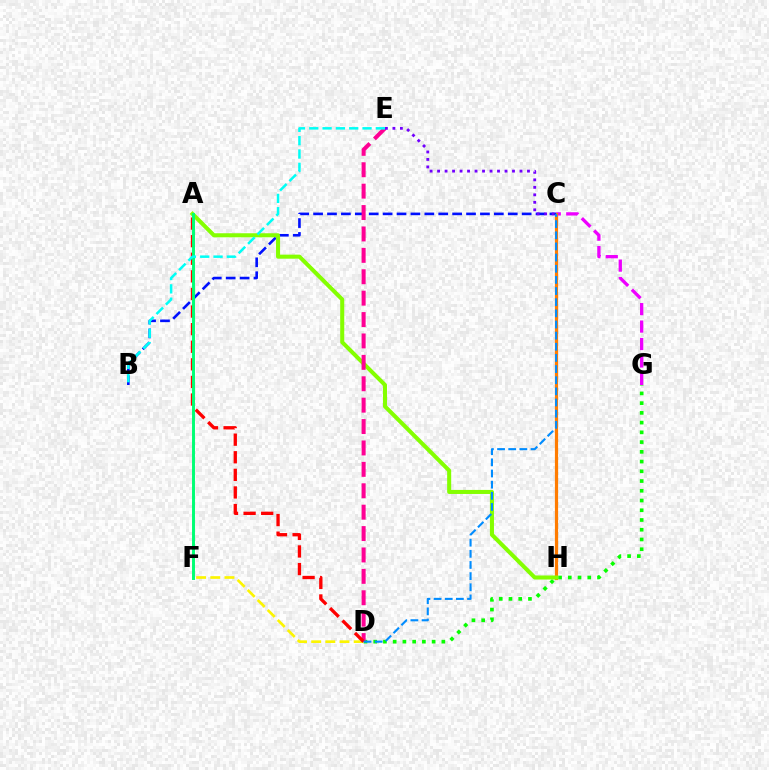{('C', 'G'): [{'color': '#ee00ff', 'line_style': 'dashed', 'thickness': 2.37}], ('D', 'G'): [{'color': '#08ff00', 'line_style': 'dotted', 'thickness': 2.65}], ('C', 'H'): [{'color': '#ff7c00', 'line_style': 'solid', 'thickness': 2.3}], ('B', 'C'): [{'color': '#0010ff', 'line_style': 'dashed', 'thickness': 1.89}], ('A', 'H'): [{'color': '#84ff00', 'line_style': 'solid', 'thickness': 2.91}], ('D', 'F'): [{'color': '#fcf500', 'line_style': 'dashed', 'thickness': 1.92}], ('D', 'E'): [{'color': '#ff0094', 'line_style': 'dashed', 'thickness': 2.91}], ('A', 'D'): [{'color': '#ff0000', 'line_style': 'dashed', 'thickness': 2.39}], ('C', 'D'): [{'color': '#008cff', 'line_style': 'dashed', 'thickness': 1.51}], ('A', 'F'): [{'color': '#00ff74', 'line_style': 'solid', 'thickness': 2.12}], ('B', 'E'): [{'color': '#00fff6', 'line_style': 'dashed', 'thickness': 1.81}], ('C', 'E'): [{'color': '#7200ff', 'line_style': 'dotted', 'thickness': 2.04}]}